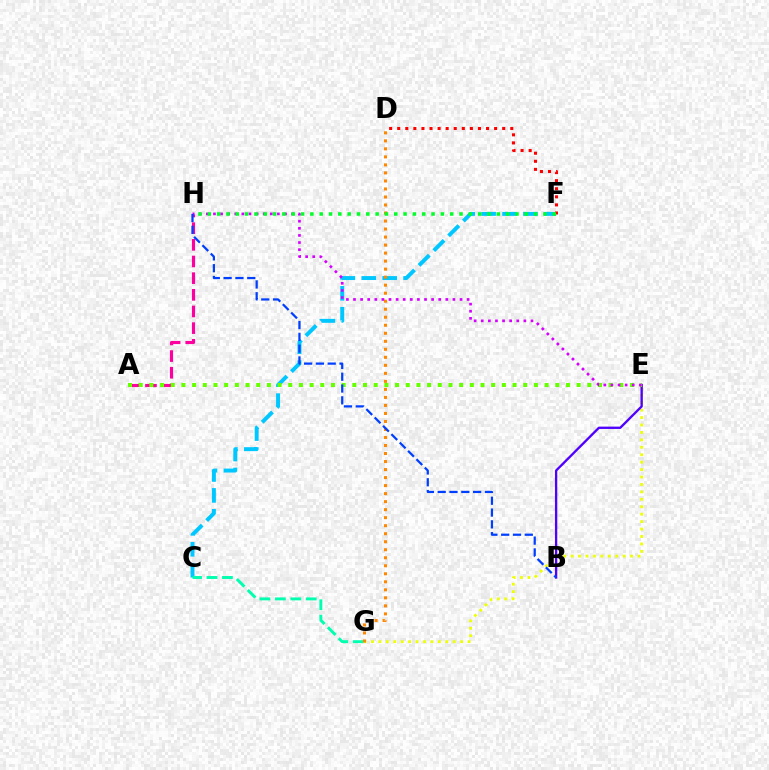{('C', 'F'): [{'color': '#00c7ff', 'line_style': 'dashed', 'thickness': 2.84}], ('A', 'H'): [{'color': '#ff00a0', 'line_style': 'dashed', 'thickness': 2.26}], ('C', 'G'): [{'color': '#00ffaf', 'line_style': 'dashed', 'thickness': 2.1}], ('E', 'G'): [{'color': '#eeff00', 'line_style': 'dotted', 'thickness': 2.02}], ('D', 'F'): [{'color': '#ff0000', 'line_style': 'dotted', 'thickness': 2.19}], ('B', 'E'): [{'color': '#4f00ff', 'line_style': 'solid', 'thickness': 1.68}], ('A', 'E'): [{'color': '#66ff00', 'line_style': 'dotted', 'thickness': 2.9}], ('D', 'G'): [{'color': '#ff8800', 'line_style': 'dotted', 'thickness': 2.18}], ('E', 'H'): [{'color': '#d600ff', 'line_style': 'dotted', 'thickness': 1.93}], ('F', 'H'): [{'color': '#00ff27', 'line_style': 'dotted', 'thickness': 2.53}], ('B', 'H'): [{'color': '#003fff', 'line_style': 'dashed', 'thickness': 1.6}]}